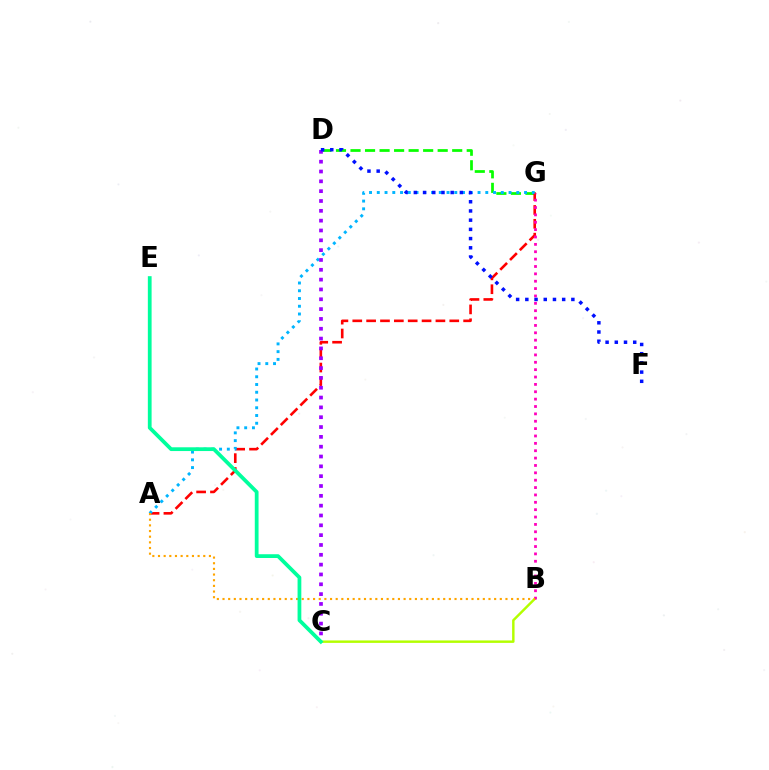{('D', 'G'): [{'color': '#08ff00', 'line_style': 'dashed', 'thickness': 1.97}], ('B', 'C'): [{'color': '#b3ff00', 'line_style': 'solid', 'thickness': 1.77}], ('A', 'G'): [{'color': '#ff0000', 'line_style': 'dashed', 'thickness': 1.88}, {'color': '#00b5ff', 'line_style': 'dotted', 'thickness': 2.11}], ('C', 'D'): [{'color': '#9b00ff', 'line_style': 'dotted', 'thickness': 2.67}], ('B', 'G'): [{'color': '#ff00bd', 'line_style': 'dotted', 'thickness': 2.0}], ('A', 'B'): [{'color': '#ffa500', 'line_style': 'dotted', 'thickness': 1.54}], ('C', 'E'): [{'color': '#00ff9d', 'line_style': 'solid', 'thickness': 2.71}], ('D', 'F'): [{'color': '#0010ff', 'line_style': 'dotted', 'thickness': 2.5}]}